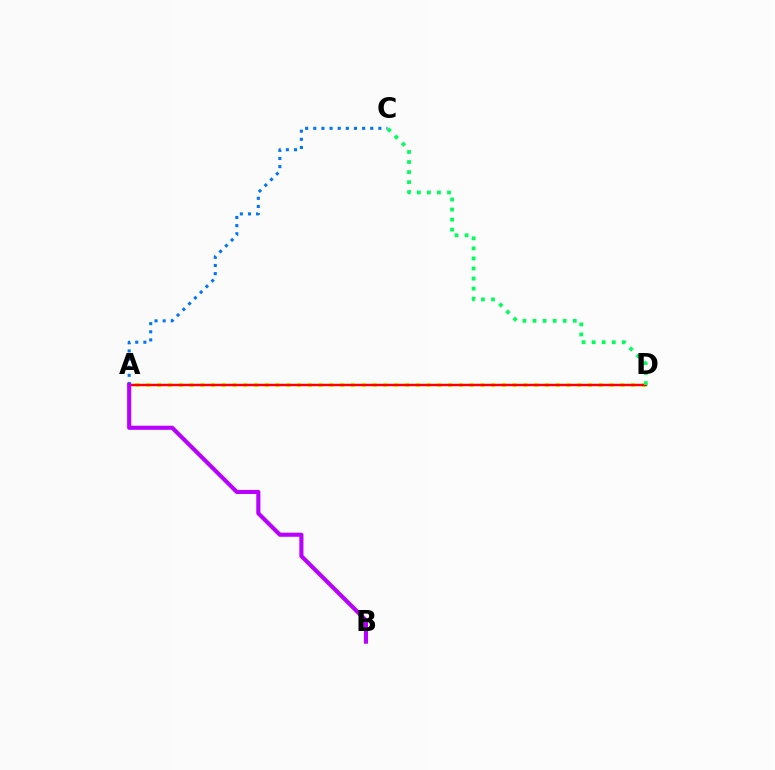{('A', 'C'): [{'color': '#0074ff', 'line_style': 'dotted', 'thickness': 2.21}], ('A', 'D'): [{'color': '#d1ff00', 'line_style': 'dotted', 'thickness': 2.93}, {'color': '#ff0000', 'line_style': 'solid', 'thickness': 1.73}], ('A', 'B'): [{'color': '#b900ff', 'line_style': 'solid', 'thickness': 2.95}], ('C', 'D'): [{'color': '#00ff5c', 'line_style': 'dotted', 'thickness': 2.73}]}